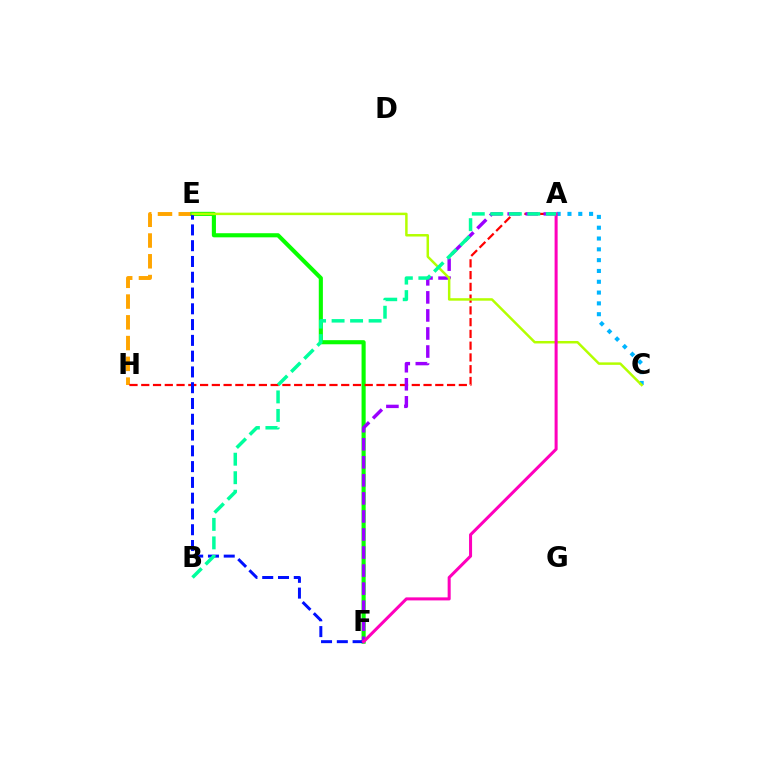{('E', 'H'): [{'color': '#ffa500', 'line_style': 'dashed', 'thickness': 2.82}], ('E', 'F'): [{'color': '#08ff00', 'line_style': 'solid', 'thickness': 2.96}, {'color': '#0010ff', 'line_style': 'dashed', 'thickness': 2.14}], ('A', 'H'): [{'color': '#ff0000', 'line_style': 'dashed', 'thickness': 1.6}], ('A', 'C'): [{'color': '#00b5ff', 'line_style': 'dotted', 'thickness': 2.94}], ('A', 'F'): [{'color': '#9b00ff', 'line_style': 'dashed', 'thickness': 2.45}, {'color': '#ff00bd', 'line_style': 'solid', 'thickness': 2.18}], ('C', 'E'): [{'color': '#b3ff00', 'line_style': 'solid', 'thickness': 1.79}], ('A', 'B'): [{'color': '#00ff9d', 'line_style': 'dashed', 'thickness': 2.51}]}